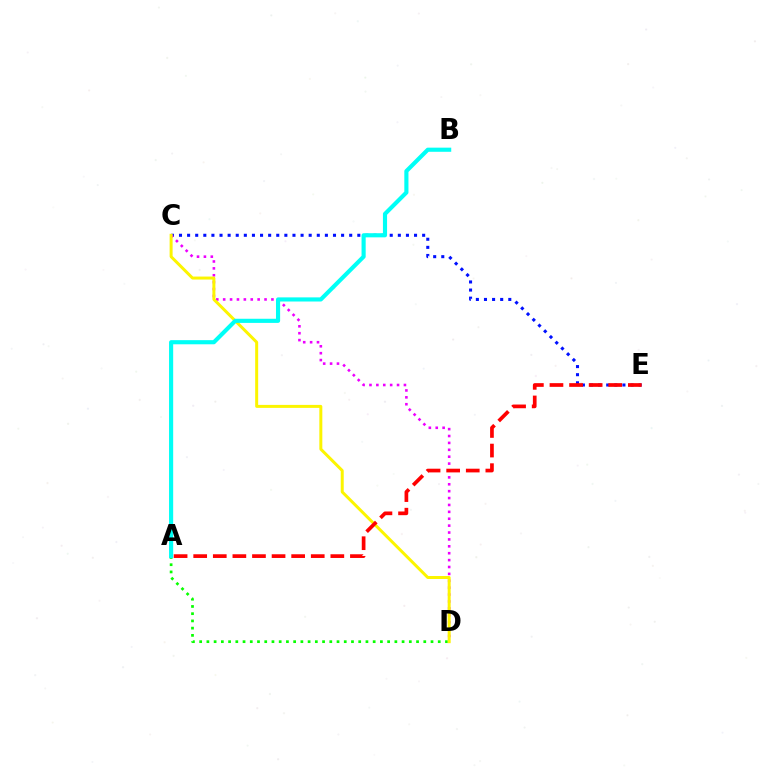{('C', 'E'): [{'color': '#0010ff', 'line_style': 'dotted', 'thickness': 2.2}], ('C', 'D'): [{'color': '#ee00ff', 'line_style': 'dotted', 'thickness': 1.87}, {'color': '#fcf500', 'line_style': 'solid', 'thickness': 2.15}], ('A', 'D'): [{'color': '#08ff00', 'line_style': 'dotted', 'thickness': 1.96}], ('A', 'B'): [{'color': '#00fff6', 'line_style': 'solid', 'thickness': 2.98}], ('A', 'E'): [{'color': '#ff0000', 'line_style': 'dashed', 'thickness': 2.66}]}